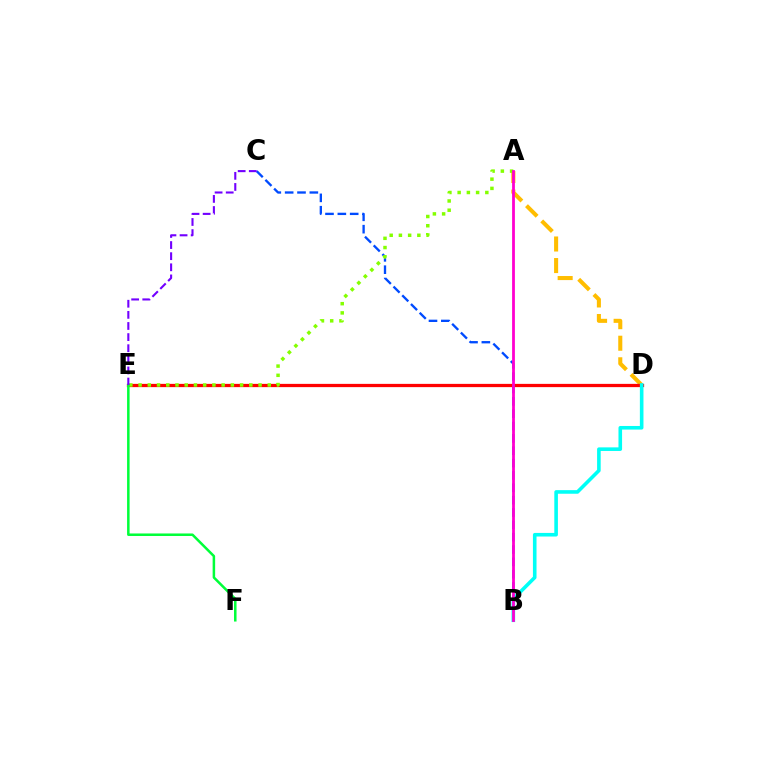{('A', 'D'): [{'color': '#ffbd00', 'line_style': 'dashed', 'thickness': 2.93}], ('D', 'E'): [{'color': '#ff0000', 'line_style': 'solid', 'thickness': 2.35}], ('B', 'C'): [{'color': '#004bff', 'line_style': 'dashed', 'thickness': 1.68}], ('A', 'E'): [{'color': '#84ff00', 'line_style': 'dotted', 'thickness': 2.51}], ('B', 'D'): [{'color': '#00fff6', 'line_style': 'solid', 'thickness': 2.59}], ('E', 'F'): [{'color': '#00ff39', 'line_style': 'solid', 'thickness': 1.81}], ('A', 'B'): [{'color': '#ff00cf', 'line_style': 'solid', 'thickness': 2.01}], ('C', 'E'): [{'color': '#7200ff', 'line_style': 'dashed', 'thickness': 1.51}]}